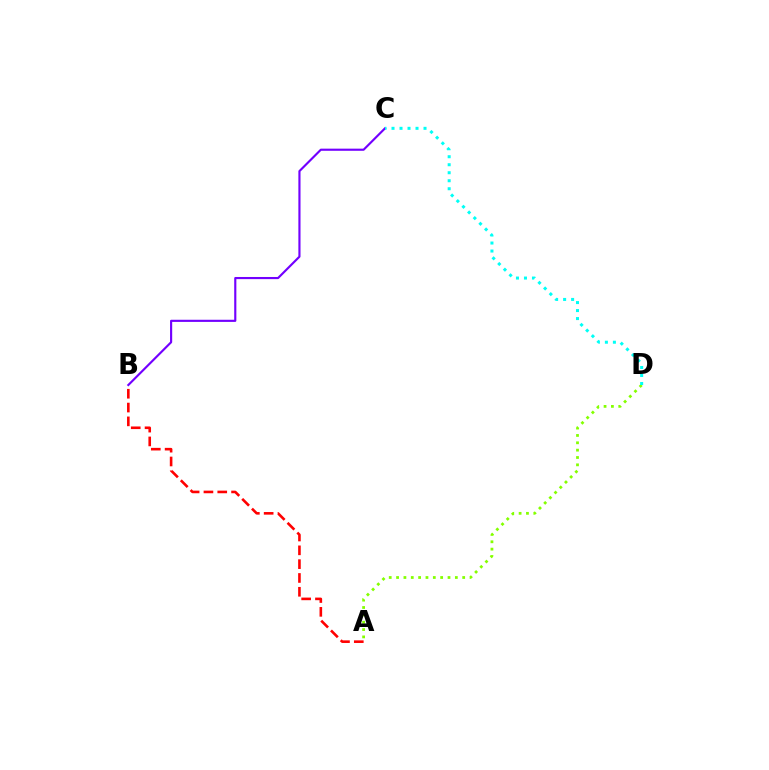{('B', 'C'): [{'color': '#7200ff', 'line_style': 'solid', 'thickness': 1.54}], ('A', 'D'): [{'color': '#84ff00', 'line_style': 'dotted', 'thickness': 2.0}], ('A', 'B'): [{'color': '#ff0000', 'line_style': 'dashed', 'thickness': 1.88}], ('C', 'D'): [{'color': '#00fff6', 'line_style': 'dotted', 'thickness': 2.17}]}